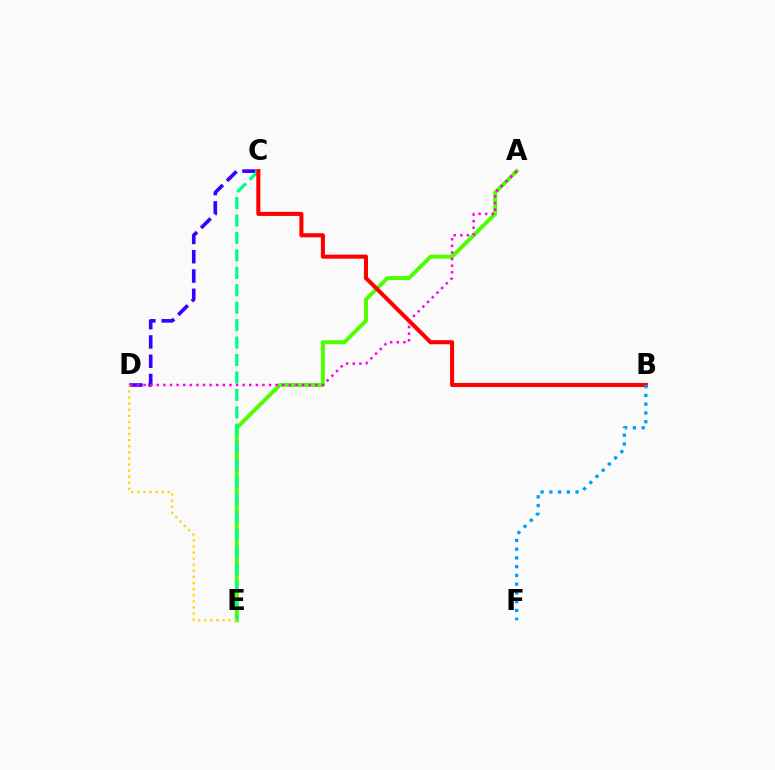{('A', 'E'): [{'color': '#4fff00', 'line_style': 'solid', 'thickness': 2.86}], ('C', 'D'): [{'color': '#3700ff', 'line_style': 'dashed', 'thickness': 2.62}], ('C', 'E'): [{'color': '#00ff86', 'line_style': 'dashed', 'thickness': 2.37}], ('A', 'D'): [{'color': '#ff00ed', 'line_style': 'dotted', 'thickness': 1.79}], ('B', 'C'): [{'color': '#ff0000', 'line_style': 'solid', 'thickness': 2.93}], ('D', 'E'): [{'color': '#ffd500', 'line_style': 'dotted', 'thickness': 1.65}], ('B', 'F'): [{'color': '#009eff', 'line_style': 'dotted', 'thickness': 2.38}]}